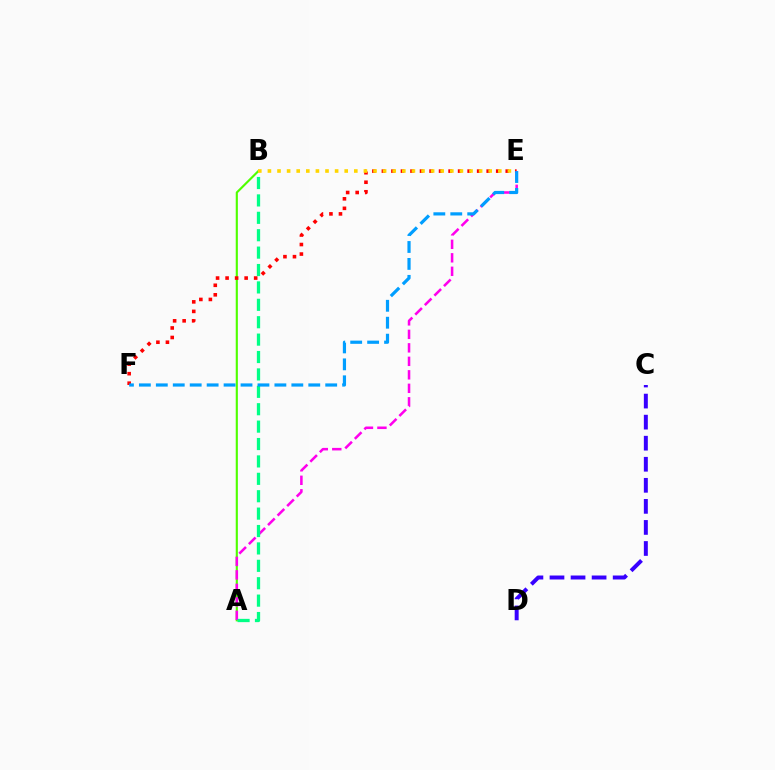{('A', 'B'): [{'color': '#4fff00', 'line_style': 'solid', 'thickness': 1.54}, {'color': '#00ff86', 'line_style': 'dashed', 'thickness': 2.36}], ('E', 'F'): [{'color': '#ff0000', 'line_style': 'dotted', 'thickness': 2.59}, {'color': '#009eff', 'line_style': 'dashed', 'thickness': 2.3}], ('A', 'E'): [{'color': '#ff00ed', 'line_style': 'dashed', 'thickness': 1.83}], ('B', 'E'): [{'color': '#ffd500', 'line_style': 'dotted', 'thickness': 2.61}], ('C', 'D'): [{'color': '#3700ff', 'line_style': 'dashed', 'thickness': 2.86}]}